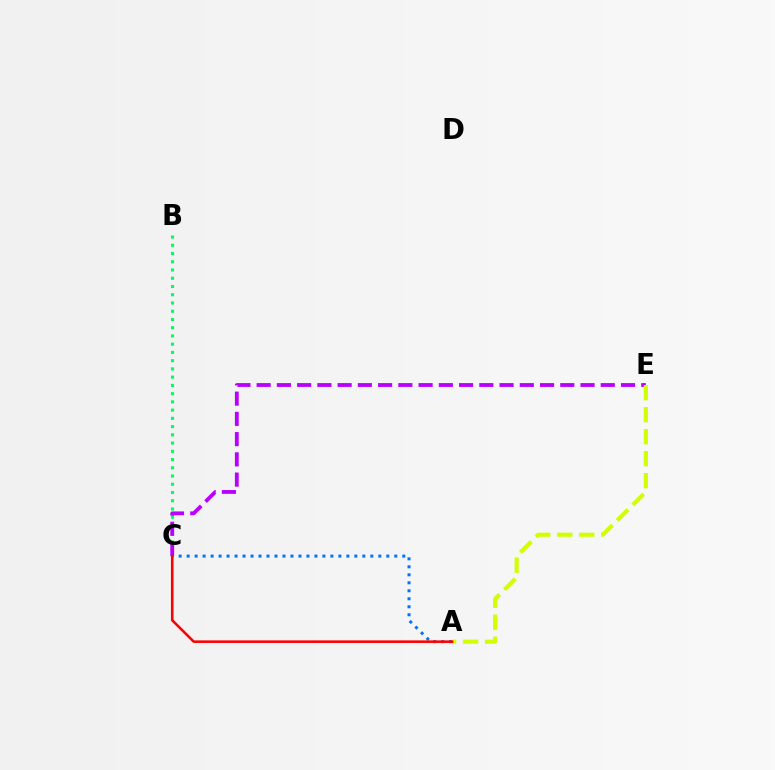{('B', 'C'): [{'color': '#00ff5c', 'line_style': 'dotted', 'thickness': 2.24}], ('A', 'C'): [{'color': '#0074ff', 'line_style': 'dotted', 'thickness': 2.17}, {'color': '#ff0000', 'line_style': 'solid', 'thickness': 1.85}], ('C', 'E'): [{'color': '#b900ff', 'line_style': 'dashed', 'thickness': 2.75}], ('A', 'E'): [{'color': '#d1ff00', 'line_style': 'dashed', 'thickness': 2.99}]}